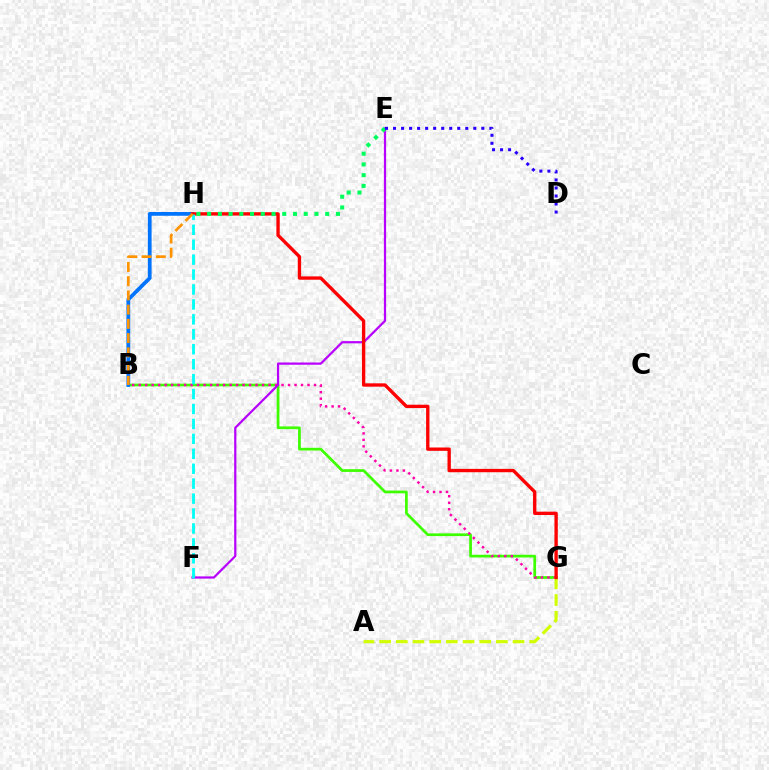{('B', 'G'): [{'color': '#3dff00', 'line_style': 'solid', 'thickness': 1.95}, {'color': '#ff00ac', 'line_style': 'dotted', 'thickness': 1.76}], ('A', 'G'): [{'color': '#d1ff00', 'line_style': 'dashed', 'thickness': 2.27}], ('B', 'H'): [{'color': '#0074ff', 'line_style': 'solid', 'thickness': 2.71}, {'color': '#ff9400', 'line_style': 'dashed', 'thickness': 1.93}], ('E', 'F'): [{'color': '#b900ff', 'line_style': 'solid', 'thickness': 1.6}], ('G', 'H'): [{'color': '#ff0000', 'line_style': 'solid', 'thickness': 2.41}], ('E', 'H'): [{'color': '#00ff5c', 'line_style': 'dotted', 'thickness': 2.92}], ('F', 'H'): [{'color': '#00fff6', 'line_style': 'dashed', 'thickness': 2.03}], ('D', 'E'): [{'color': '#2500ff', 'line_style': 'dotted', 'thickness': 2.18}]}